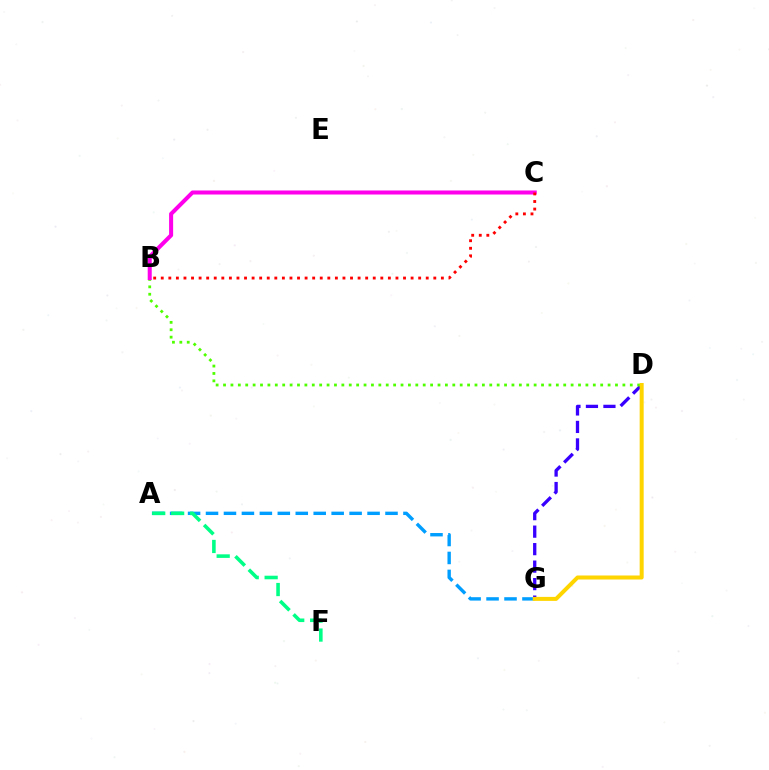{('D', 'G'): [{'color': '#3700ff', 'line_style': 'dashed', 'thickness': 2.38}, {'color': '#ffd500', 'line_style': 'solid', 'thickness': 2.89}], ('B', 'D'): [{'color': '#4fff00', 'line_style': 'dotted', 'thickness': 2.01}], ('B', 'C'): [{'color': '#ff00ed', 'line_style': 'solid', 'thickness': 2.91}, {'color': '#ff0000', 'line_style': 'dotted', 'thickness': 2.06}], ('A', 'G'): [{'color': '#009eff', 'line_style': 'dashed', 'thickness': 2.44}], ('A', 'F'): [{'color': '#00ff86', 'line_style': 'dashed', 'thickness': 2.57}]}